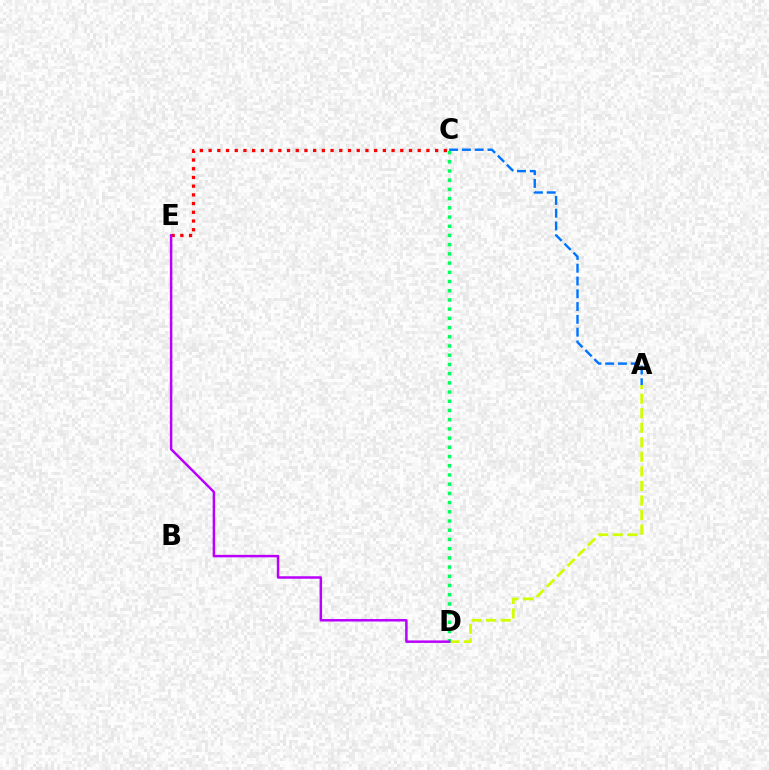{('A', 'D'): [{'color': '#d1ff00', 'line_style': 'dashed', 'thickness': 1.98}], ('C', 'D'): [{'color': '#00ff5c', 'line_style': 'dotted', 'thickness': 2.5}], ('A', 'C'): [{'color': '#0074ff', 'line_style': 'dashed', 'thickness': 1.74}], ('C', 'E'): [{'color': '#ff0000', 'line_style': 'dotted', 'thickness': 2.37}], ('D', 'E'): [{'color': '#b900ff', 'line_style': 'solid', 'thickness': 1.79}]}